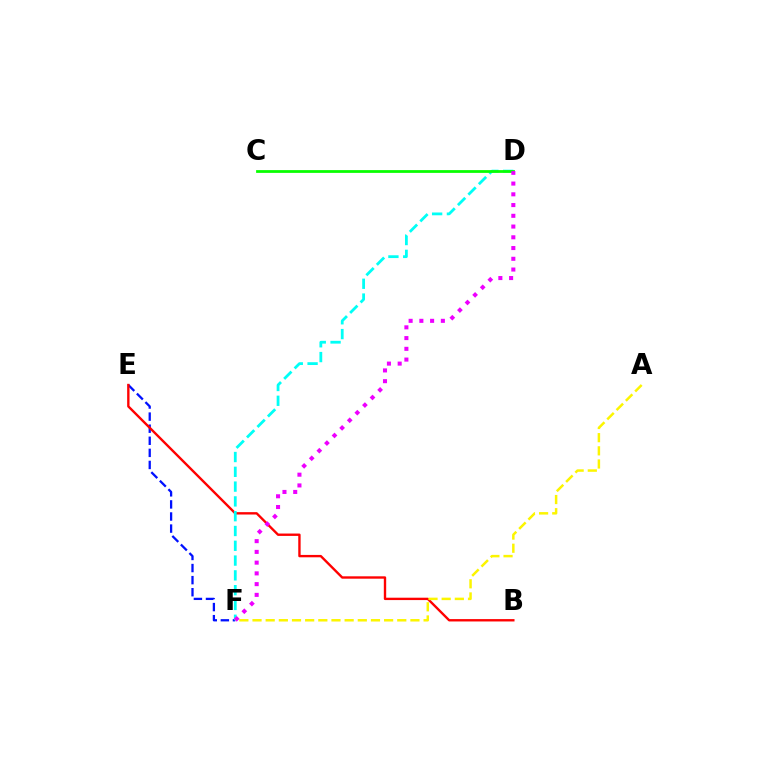{('E', 'F'): [{'color': '#0010ff', 'line_style': 'dashed', 'thickness': 1.64}], ('B', 'E'): [{'color': '#ff0000', 'line_style': 'solid', 'thickness': 1.71}], ('A', 'F'): [{'color': '#fcf500', 'line_style': 'dashed', 'thickness': 1.79}], ('D', 'F'): [{'color': '#00fff6', 'line_style': 'dashed', 'thickness': 2.01}, {'color': '#ee00ff', 'line_style': 'dotted', 'thickness': 2.92}], ('C', 'D'): [{'color': '#08ff00', 'line_style': 'solid', 'thickness': 1.99}]}